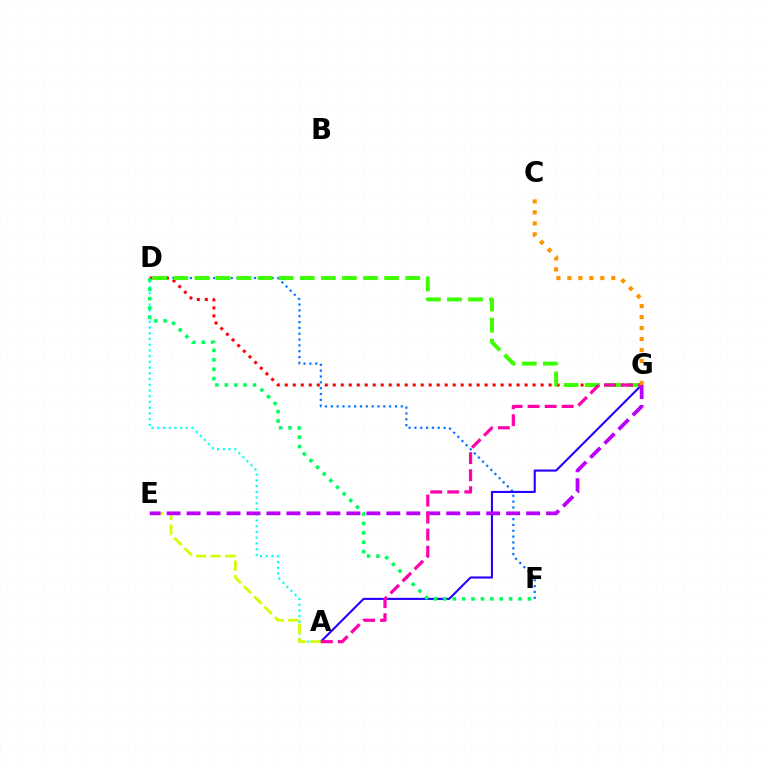{('D', 'F'): [{'color': '#0074ff', 'line_style': 'dotted', 'thickness': 1.59}, {'color': '#00ff5c', 'line_style': 'dotted', 'thickness': 2.55}], ('D', 'G'): [{'color': '#ff0000', 'line_style': 'dotted', 'thickness': 2.17}, {'color': '#3dff00', 'line_style': 'dashed', 'thickness': 2.86}], ('A', 'G'): [{'color': '#2500ff', 'line_style': 'solid', 'thickness': 1.51}, {'color': '#ff00ac', 'line_style': 'dashed', 'thickness': 2.32}], ('A', 'D'): [{'color': '#00fff6', 'line_style': 'dotted', 'thickness': 1.56}], ('A', 'E'): [{'color': '#d1ff00', 'line_style': 'dashed', 'thickness': 1.98}], ('E', 'G'): [{'color': '#b900ff', 'line_style': 'dashed', 'thickness': 2.71}], ('C', 'G'): [{'color': '#ff9400', 'line_style': 'dotted', 'thickness': 2.98}]}